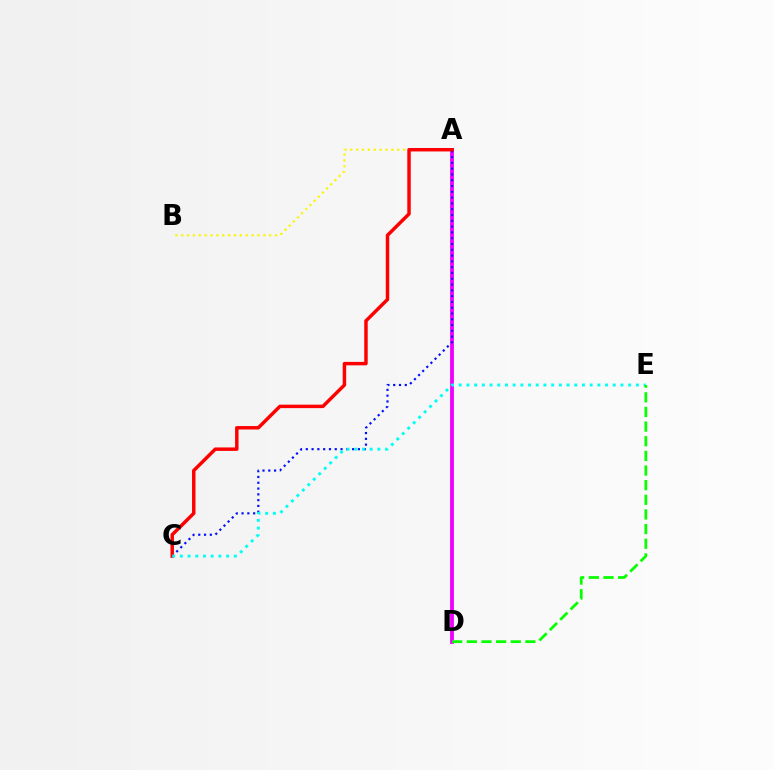{('A', 'D'): [{'color': '#ee00ff', 'line_style': 'solid', 'thickness': 2.73}], ('A', 'B'): [{'color': '#fcf500', 'line_style': 'dotted', 'thickness': 1.59}], ('A', 'C'): [{'color': '#0010ff', 'line_style': 'dotted', 'thickness': 1.57}, {'color': '#ff0000', 'line_style': 'solid', 'thickness': 2.49}], ('C', 'E'): [{'color': '#00fff6', 'line_style': 'dotted', 'thickness': 2.09}], ('D', 'E'): [{'color': '#08ff00', 'line_style': 'dashed', 'thickness': 1.99}]}